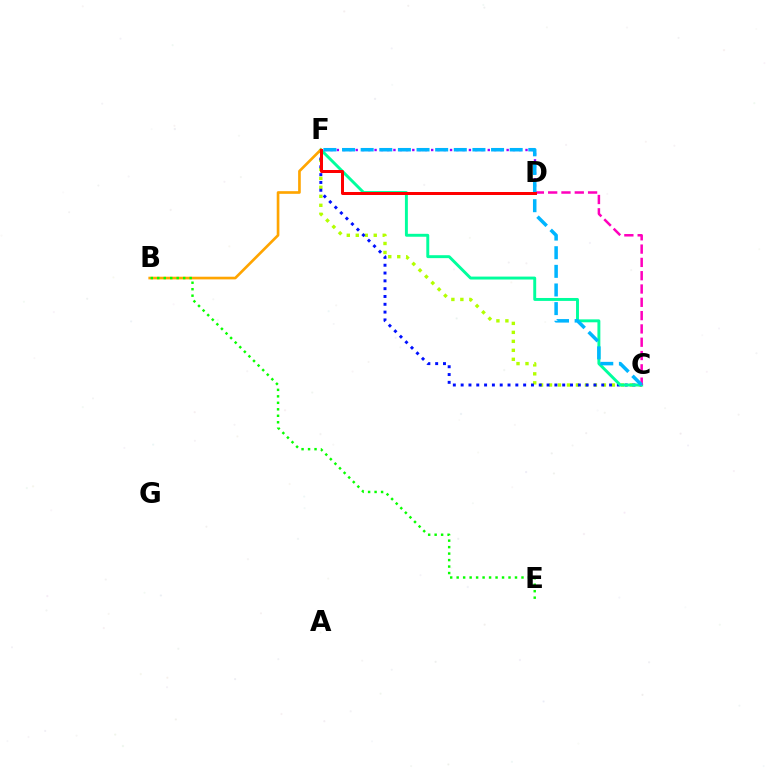{('D', 'F'): [{'color': '#9b00ff', 'line_style': 'dotted', 'thickness': 1.71}, {'color': '#ff0000', 'line_style': 'solid', 'thickness': 2.16}], ('C', 'F'): [{'color': '#b3ff00', 'line_style': 'dotted', 'thickness': 2.44}, {'color': '#0010ff', 'line_style': 'dotted', 'thickness': 2.12}, {'color': '#00ff9d', 'line_style': 'solid', 'thickness': 2.11}, {'color': '#00b5ff', 'line_style': 'dashed', 'thickness': 2.53}], ('B', 'F'): [{'color': '#ffa500', 'line_style': 'solid', 'thickness': 1.92}], ('C', 'D'): [{'color': '#ff00bd', 'line_style': 'dashed', 'thickness': 1.81}], ('B', 'E'): [{'color': '#08ff00', 'line_style': 'dotted', 'thickness': 1.76}]}